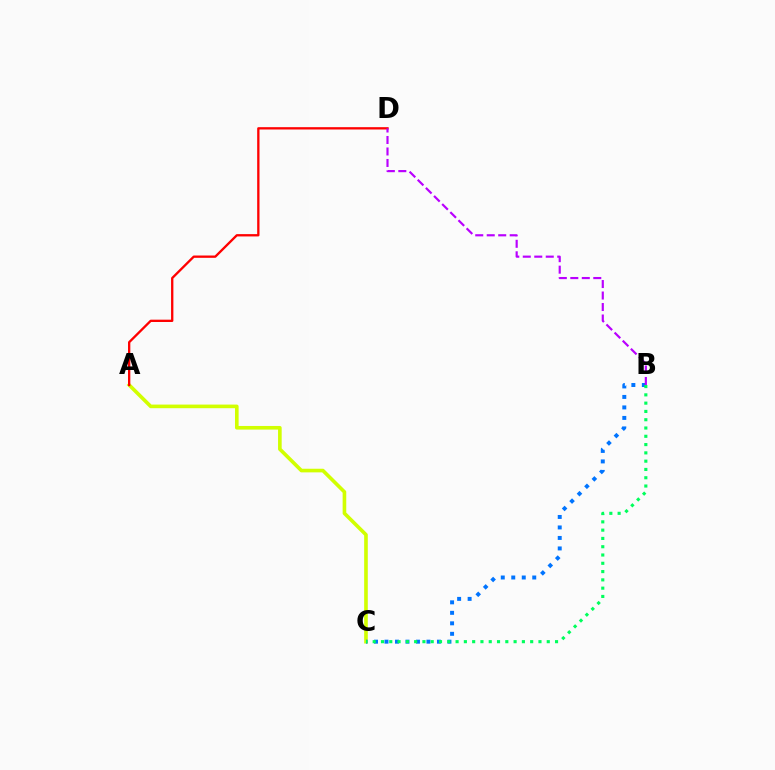{('A', 'C'): [{'color': '#d1ff00', 'line_style': 'solid', 'thickness': 2.61}], ('A', 'D'): [{'color': '#ff0000', 'line_style': 'solid', 'thickness': 1.67}], ('B', 'C'): [{'color': '#0074ff', 'line_style': 'dotted', 'thickness': 2.85}, {'color': '#00ff5c', 'line_style': 'dotted', 'thickness': 2.25}], ('B', 'D'): [{'color': '#b900ff', 'line_style': 'dashed', 'thickness': 1.56}]}